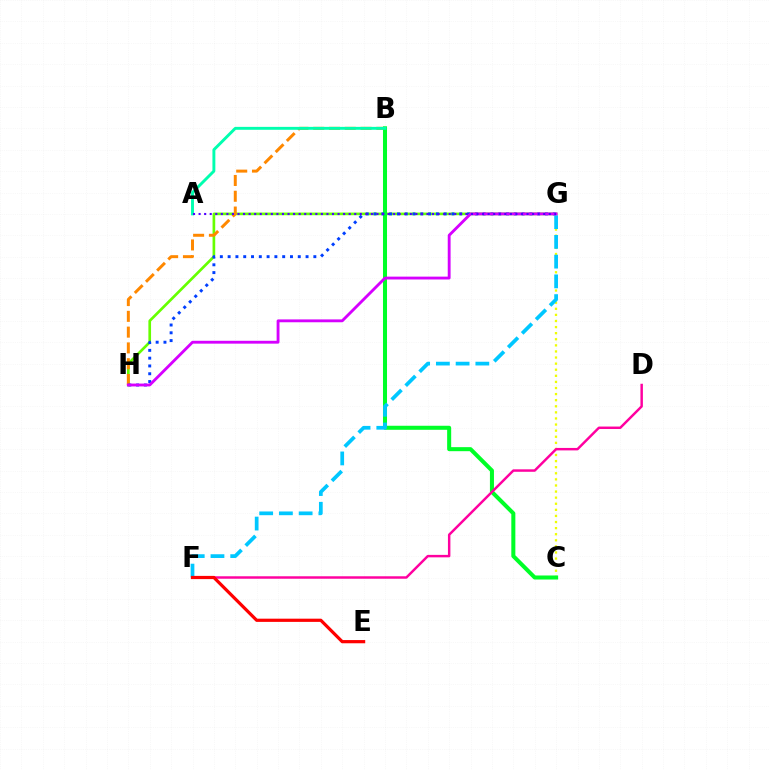{('G', 'H'): [{'color': '#66ff00', 'line_style': 'solid', 'thickness': 1.92}, {'color': '#003fff', 'line_style': 'dotted', 'thickness': 2.12}, {'color': '#d600ff', 'line_style': 'solid', 'thickness': 2.05}], ('B', 'H'): [{'color': '#ff8800', 'line_style': 'dashed', 'thickness': 2.14}], ('C', 'G'): [{'color': '#eeff00', 'line_style': 'dotted', 'thickness': 1.66}], ('B', 'C'): [{'color': '#00ff27', 'line_style': 'solid', 'thickness': 2.9}], ('A', 'B'): [{'color': '#00ffaf', 'line_style': 'solid', 'thickness': 2.1}], ('F', 'G'): [{'color': '#00c7ff', 'line_style': 'dashed', 'thickness': 2.68}], ('D', 'F'): [{'color': '#ff00a0', 'line_style': 'solid', 'thickness': 1.77}], ('A', 'G'): [{'color': '#4f00ff', 'line_style': 'dotted', 'thickness': 1.51}], ('E', 'F'): [{'color': '#ff0000', 'line_style': 'solid', 'thickness': 2.31}]}